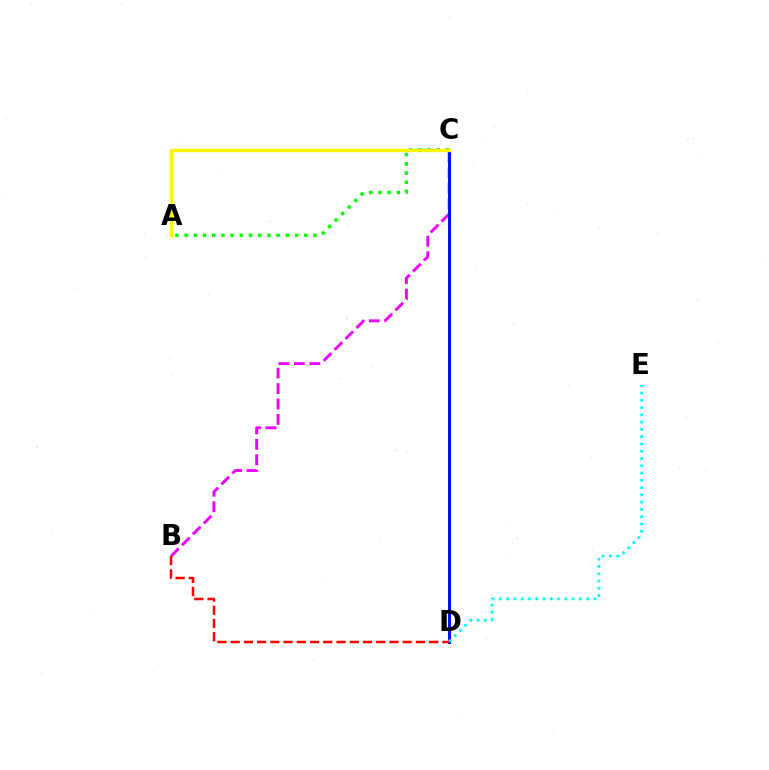{('B', 'C'): [{'color': '#ee00ff', 'line_style': 'dashed', 'thickness': 2.1}], ('C', 'D'): [{'color': '#0010ff', 'line_style': 'solid', 'thickness': 2.18}], ('A', 'C'): [{'color': '#08ff00', 'line_style': 'dotted', 'thickness': 2.5}, {'color': '#fcf500', 'line_style': 'solid', 'thickness': 2.42}], ('B', 'D'): [{'color': '#ff0000', 'line_style': 'dashed', 'thickness': 1.8}], ('D', 'E'): [{'color': '#00fff6', 'line_style': 'dotted', 'thickness': 1.98}]}